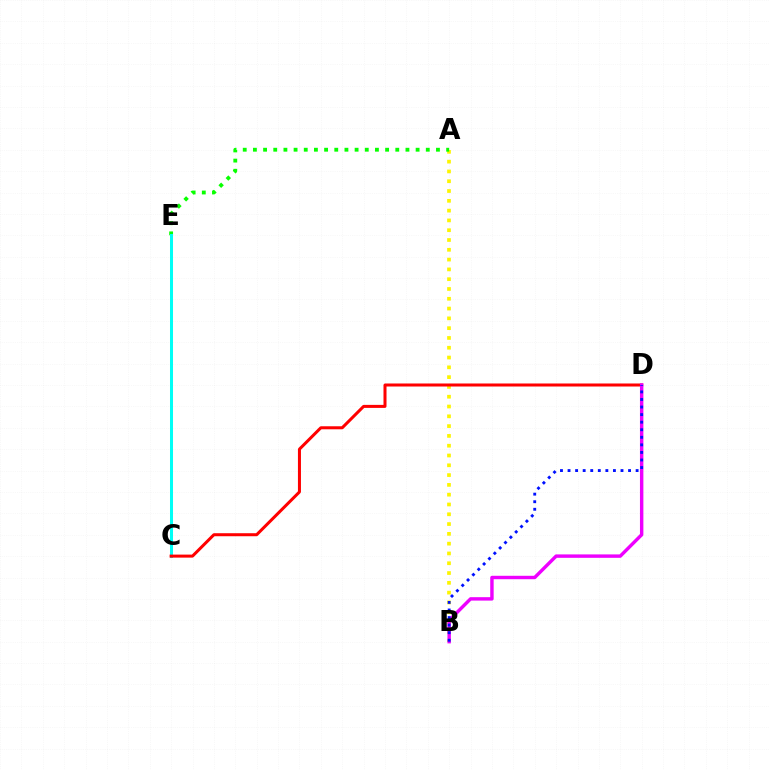{('A', 'B'): [{'color': '#fcf500', 'line_style': 'dotted', 'thickness': 2.66}], ('A', 'E'): [{'color': '#08ff00', 'line_style': 'dotted', 'thickness': 2.76}], ('C', 'E'): [{'color': '#00fff6', 'line_style': 'solid', 'thickness': 2.17}], ('C', 'D'): [{'color': '#ff0000', 'line_style': 'solid', 'thickness': 2.18}], ('B', 'D'): [{'color': '#ee00ff', 'line_style': 'solid', 'thickness': 2.46}, {'color': '#0010ff', 'line_style': 'dotted', 'thickness': 2.06}]}